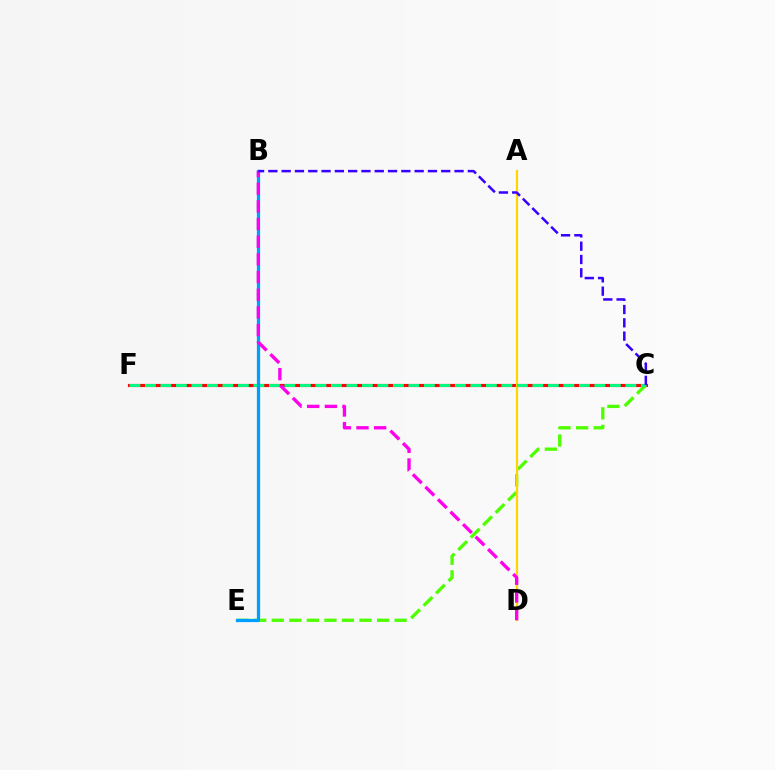{('C', 'E'): [{'color': '#4fff00', 'line_style': 'dashed', 'thickness': 2.39}], ('C', 'F'): [{'color': '#ff0000', 'line_style': 'solid', 'thickness': 2.26}, {'color': '#00ff86', 'line_style': 'dashed', 'thickness': 2.11}], ('A', 'D'): [{'color': '#ffd500', 'line_style': 'solid', 'thickness': 1.59}], ('B', 'E'): [{'color': '#009eff', 'line_style': 'solid', 'thickness': 2.34}], ('B', 'D'): [{'color': '#ff00ed', 'line_style': 'dashed', 'thickness': 2.4}], ('B', 'C'): [{'color': '#3700ff', 'line_style': 'dashed', 'thickness': 1.81}]}